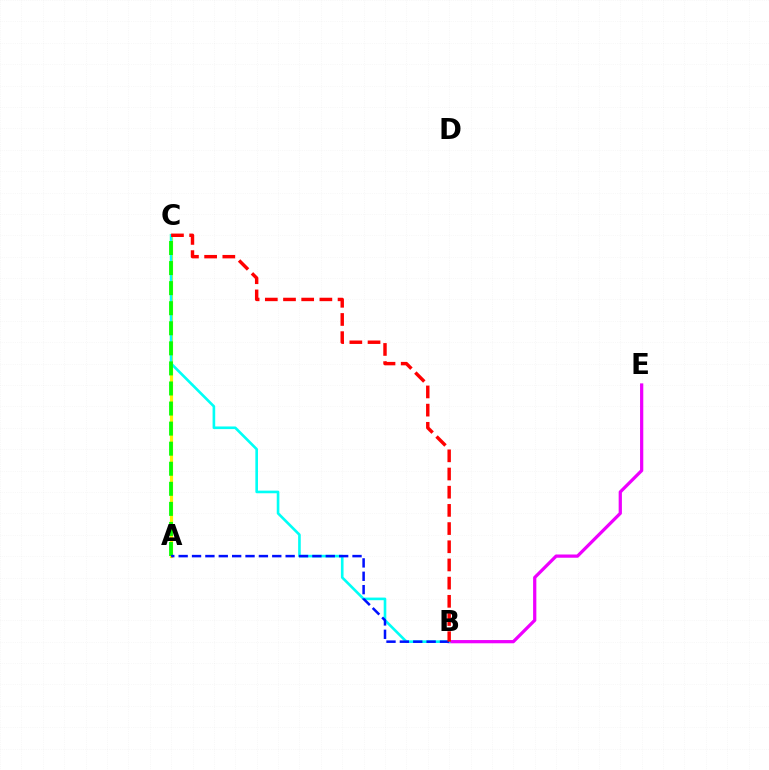{('B', 'E'): [{'color': '#ee00ff', 'line_style': 'solid', 'thickness': 2.33}], ('A', 'C'): [{'color': '#fcf500', 'line_style': 'solid', 'thickness': 2.29}, {'color': '#08ff00', 'line_style': 'dashed', 'thickness': 2.73}], ('B', 'C'): [{'color': '#00fff6', 'line_style': 'solid', 'thickness': 1.9}, {'color': '#ff0000', 'line_style': 'dashed', 'thickness': 2.47}], ('A', 'B'): [{'color': '#0010ff', 'line_style': 'dashed', 'thickness': 1.82}]}